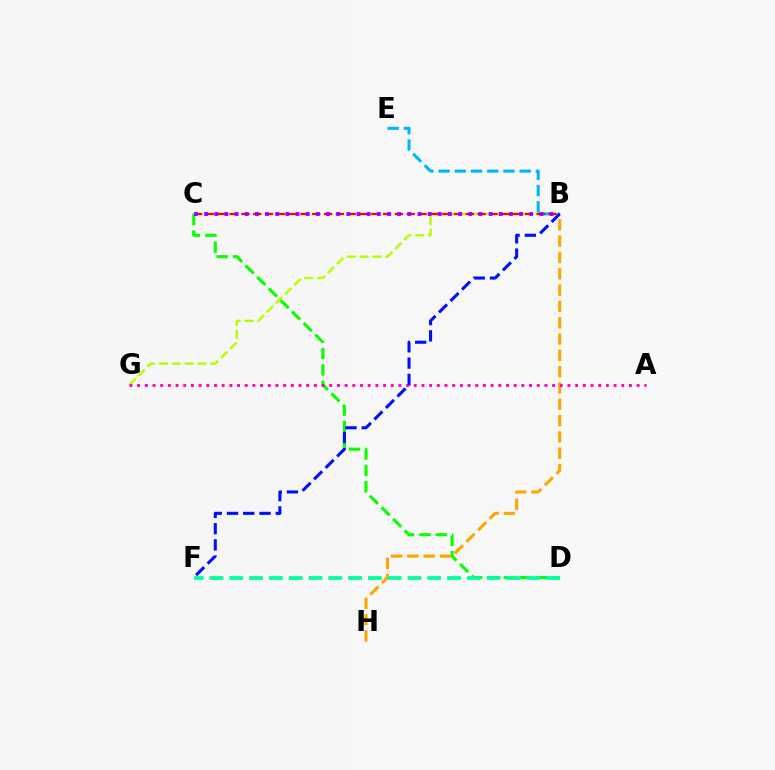{('C', 'D'): [{'color': '#08ff00', 'line_style': 'dashed', 'thickness': 2.22}], ('B', 'G'): [{'color': '#b3ff00', 'line_style': 'dashed', 'thickness': 1.75}], ('B', 'E'): [{'color': '#00b5ff', 'line_style': 'dashed', 'thickness': 2.2}], ('B', 'H'): [{'color': '#ffa500', 'line_style': 'dashed', 'thickness': 2.22}], ('B', 'C'): [{'color': '#ff0000', 'line_style': 'dashed', 'thickness': 1.61}, {'color': '#9b00ff', 'line_style': 'dotted', 'thickness': 2.76}], ('D', 'F'): [{'color': '#00ff9d', 'line_style': 'dashed', 'thickness': 2.69}], ('A', 'G'): [{'color': '#ff00bd', 'line_style': 'dotted', 'thickness': 2.09}], ('B', 'F'): [{'color': '#0010ff', 'line_style': 'dashed', 'thickness': 2.21}]}